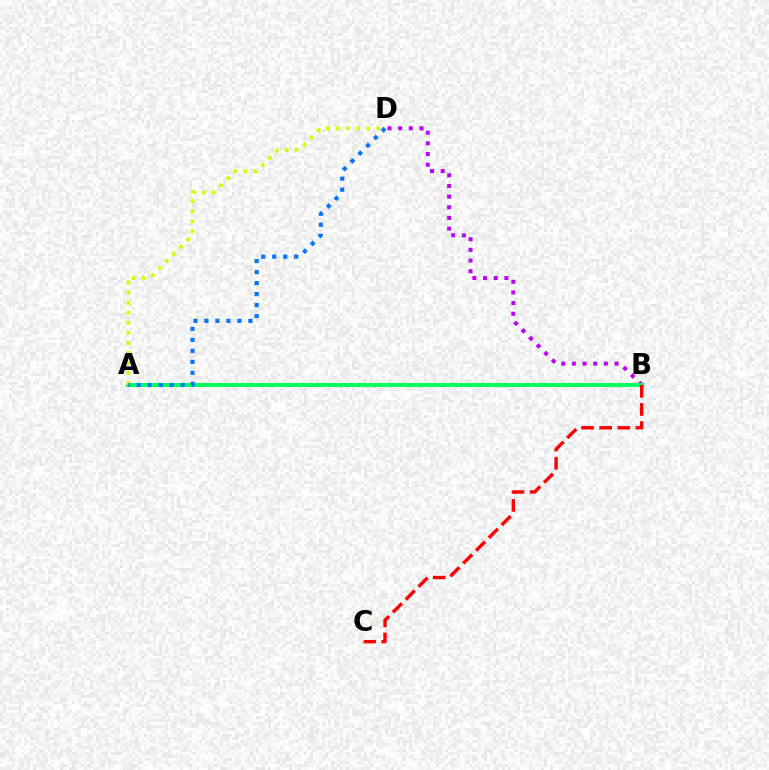{('B', 'D'): [{'color': '#b900ff', 'line_style': 'dotted', 'thickness': 2.9}], ('A', 'B'): [{'color': '#00ff5c', 'line_style': 'solid', 'thickness': 2.87}], ('B', 'C'): [{'color': '#ff0000', 'line_style': 'dashed', 'thickness': 2.46}], ('A', 'D'): [{'color': '#d1ff00', 'line_style': 'dotted', 'thickness': 2.73}, {'color': '#0074ff', 'line_style': 'dotted', 'thickness': 2.99}]}